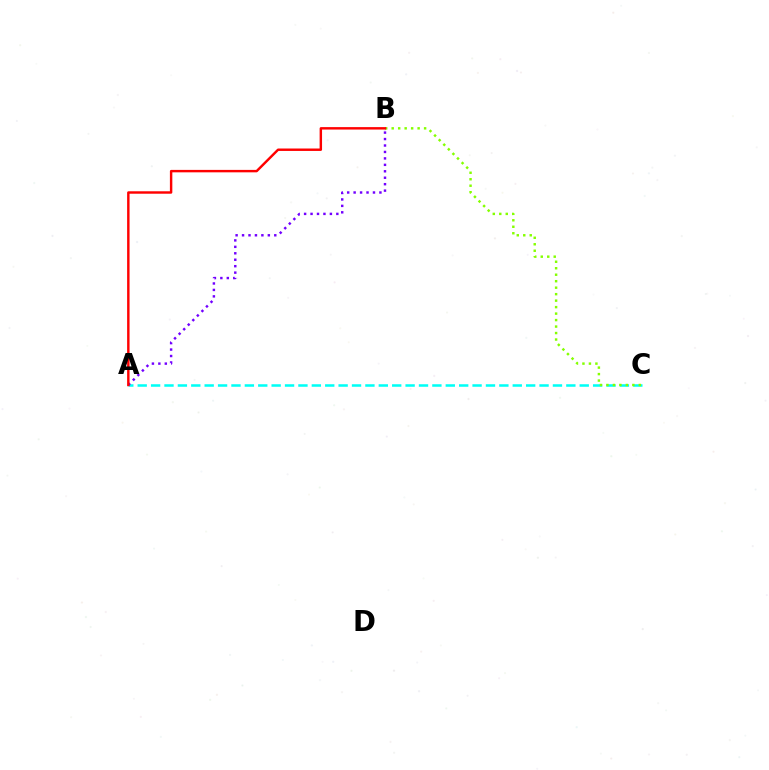{('A', 'C'): [{'color': '#00fff6', 'line_style': 'dashed', 'thickness': 1.82}], ('A', 'B'): [{'color': '#7200ff', 'line_style': 'dotted', 'thickness': 1.75}, {'color': '#ff0000', 'line_style': 'solid', 'thickness': 1.75}], ('B', 'C'): [{'color': '#84ff00', 'line_style': 'dotted', 'thickness': 1.76}]}